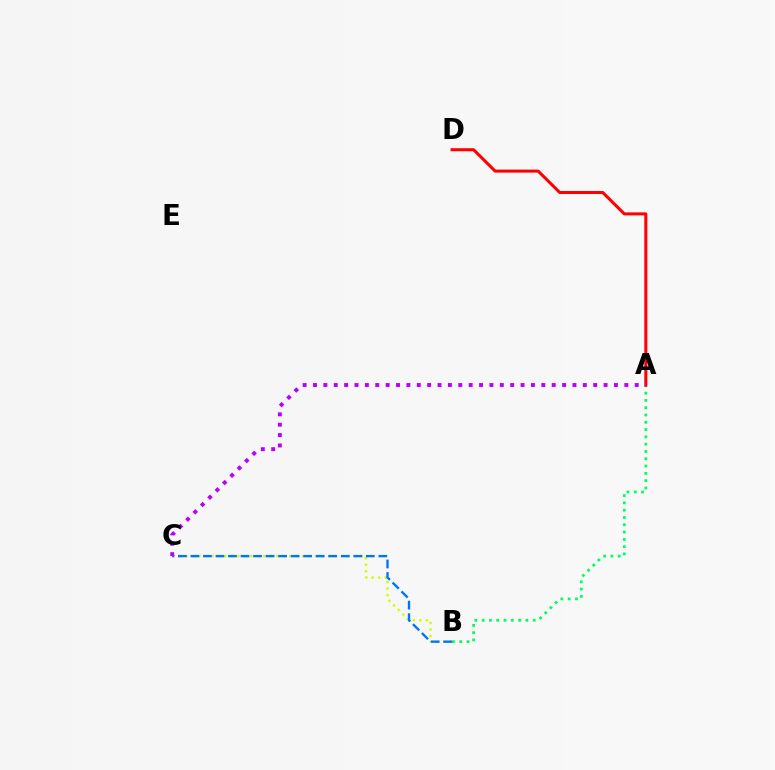{('A', 'B'): [{'color': '#00ff5c', 'line_style': 'dotted', 'thickness': 1.98}], ('B', 'C'): [{'color': '#d1ff00', 'line_style': 'dotted', 'thickness': 1.76}, {'color': '#0074ff', 'line_style': 'dashed', 'thickness': 1.7}], ('A', 'D'): [{'color': '#ff0000', 'line_style': 'solid', 'thickness': 2.18}], ('A', 'C'): [{'color': '#b900ff', 'line_style': 'dotted', 'thickness': 2.82}]}